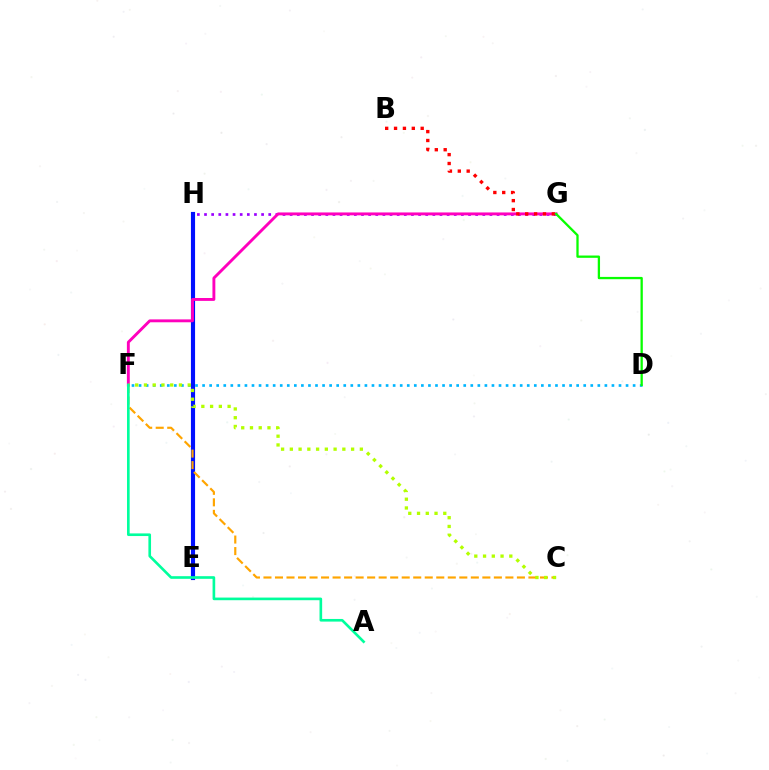{('E', 'H'): [{'color': '#0010ff', 'line_style': 'solid', 'thickness': 2.98}], ('C', 'F'): [{'color': '#ffa500', 'line_style': 'dashed', 'thickness': 1.57}, {'color': '#b3ff00', 'line_style': 'dotted', 'thickness': 2.38}], ('G', 'H'): [{'color': '#9b00ff', 'line_style': 'dotted', 'thickness': 1.94}], ('D', 'F'): [{'color': '#00b5ff', 'line_style': 'dotted', 'thickness': 1.92}], ('F', 'G'): [{'color': '#ff00bd', 'line_style': 'solid', 'thickness': 2.08}], ('B', 'G'): [{'color': '#ff0000', 'line_style': 'dotted', 'thickness': 2.41}], ('D', 'G'): [{'color': '#08ff00', 'line_style': 'solid', 'thickness': 1.65}], ('A', 'F'): [{'color': '#00ff9d', 'line_style': 'solid', 'thickness': 1.9}]}